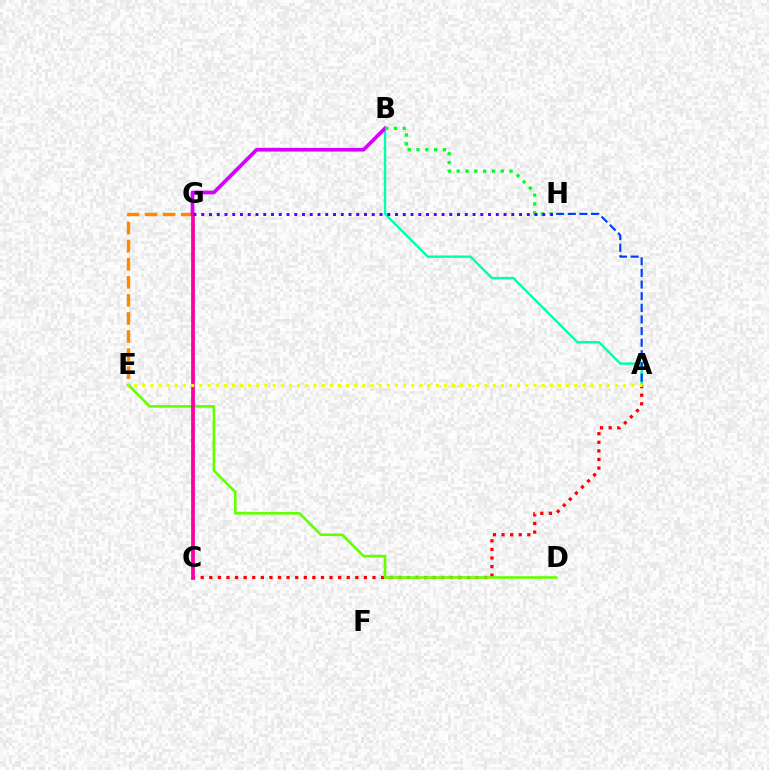{('C', 'G'): [{'color': '#00c7ff', 'line_style': 'dotted', 'thickness': 1.62}, {'color': '#ff00a0', 'line_style': 'solid', 'thickness': 2.71}], ('E', 'G'): [{'color': '#ff8800', 'line_style': 'dashed', 'thickness': 2.45}], ('A', 'C'): [{'color': '#ff0000', 'line_style': 'dotted', 'thickness': 2.33}], ('A', 'B'): [{'color': '#00ffaf', 'line_style': 'solid', 'thickness': 1.72}], ('A', 'H'): [{'color': '#003fff', 'line_style': 'dashed', 'thickness': 1.58}], ('D', 'E'): [{'color': '#66ff00', 'line_style': 'solid', 'thickness': 1.9}], ('B', 'G'): [{'color': '#d600ff', 'line_style': 'solid', 'thickness': 2.66}], ('B', 'H'): [{'color': '#00ff27', 'line_style': 'dotted', 'thickness': 2.39}], ('A', 'E'): [{'color': '#eeff00', 'line_style': 'dotted', 'thickness': 2.21}], ('G', 'H'): [{'color': '#4f00ff', 'line_style': 'dotted', 'thickness': 2.11}]}